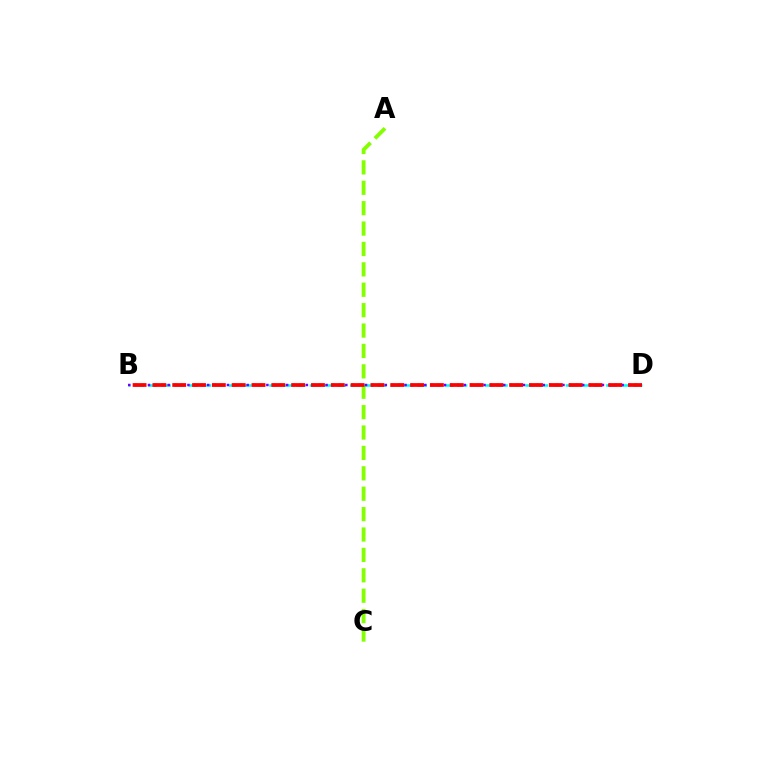{('A', 'C'): [{'color': '#84ff00', 'line_style': 'dashed', 'thickness': 2.77}], ('B', 'D'): [{'color': '#00fff6', 'line_style': 'dashed', 'thickness': 1.83}, {'color': '#7200ff', 'line_style': 'dotted', 'thickness': 1.79}, {'color': '#ff0000', 'line_style': 'dashed', 'thickness': 2.69}]}